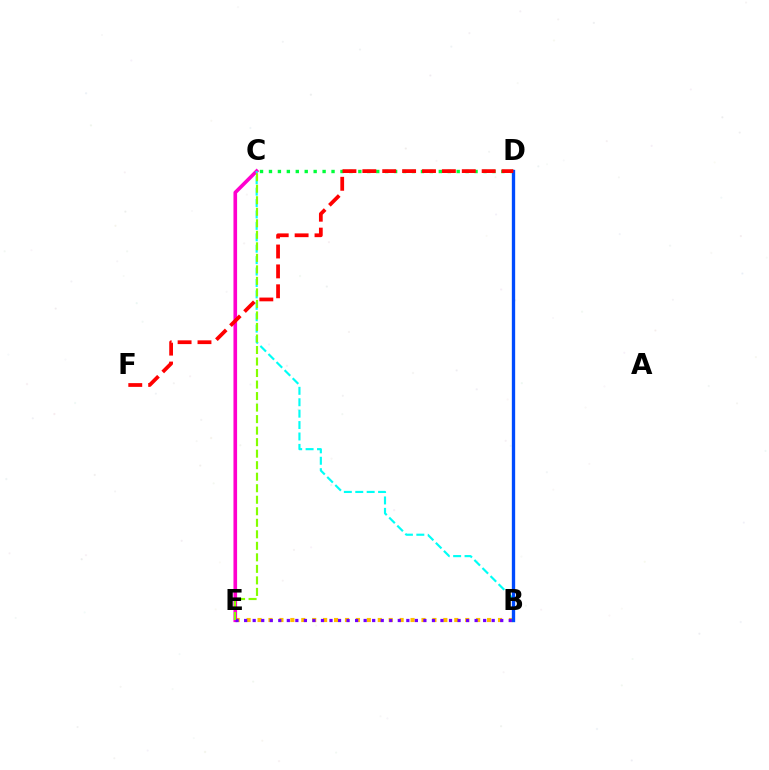{('B', 'E'): [{'color': '#ffbd00', 'line_style': 'dotted', 'thickness': 2.97}, {'color': '#7200ff', 'line_style': 'dotted', 'thickness': 2.32}], ('C', 'E'): [{'color': '#ff00cf', 'line_style': 'solid', 'thickness': 2.62}, {'color': '#84ff00', 'line_style': 'dashed', 'thickness': 1.56}], ('B', 'C'): [{'color': '#00fff6', 'line_style': 'dashed', 'thickness': 1.55}], ('C', 'D'): [{'color': '#00ff39', 'line_style': 'dotted', 'thickness': 2.43}], ('B', 'D'): [{'color': '#004bff', 'line_style': 'solid', 'thickness': 2.4}], ('D', 'F'): [{'color': '#ff0000', 'line_style': 'dashed', 'thickness': 2.7}]}